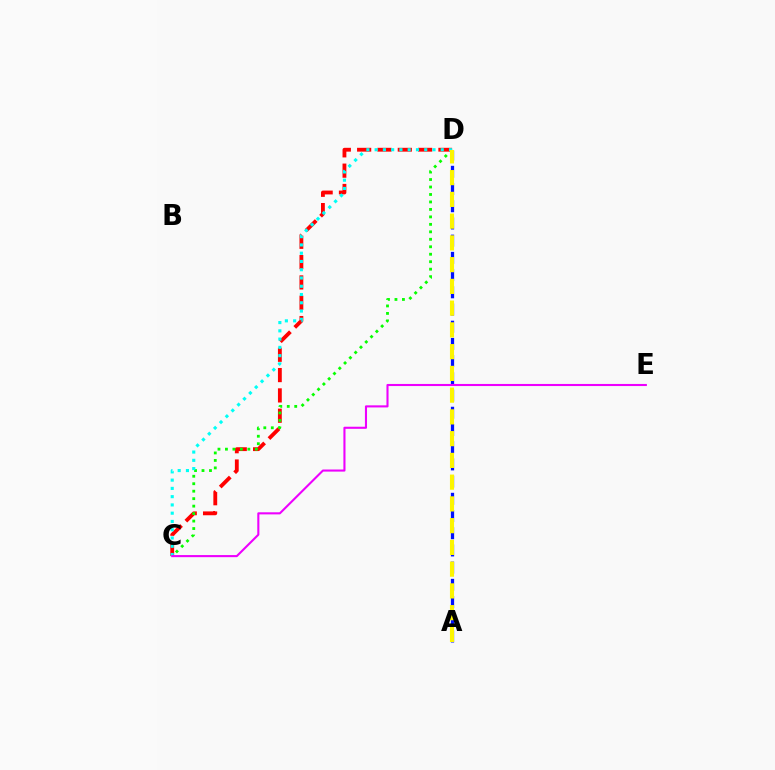{('C', 'D'): [{'color': '#ff0000', 'line_style': 'dashed', 'thickness': 2.76}, {'color': '#08ff00', 'line_style': 'dotted', 'thickness': 2.03}, {'color': '#00fff6', 'line_style': 'dotted', 'thickness': 2.25}], ('A', 'D'): [{'color': '#0010ff', 'line_style': 'dashed', 'thickness': 2.34}, {'color': '#fcf500', 'line_style': 'dashed', 'thickness': 2.95}], ('C', 'E'): [{'color': '#ee00ff', 'line_style': 'solid', 'thickness': 1.51}]}